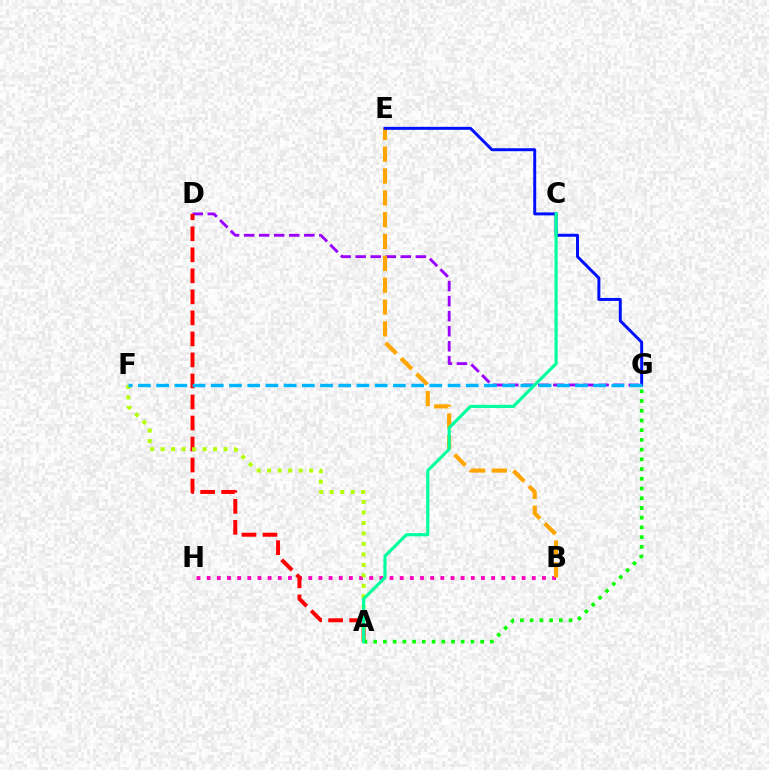{('D', 'G'): [{'color': '#9b00ff', 'line_style': 'dashed', 'thickness': 2.04}], ('B', 'H'): [{'color': '#ff00bd', 'line_style': 'dotted', 'thickness': 2.76}], ('A', 'D'): [{'color': '#ff0000', 'line_style': 'dashed', 'thickness': 2.86}], ('B', 'E'): [{'color': '#ffa500', 'line_style': 'dashed', 'thickness': 2.97}], ('E', 'G'): [{'color': '#0010ff', 'line_style': 'solid', 'thickness': 2.14}], ('A', 'F'): [{'color': '#b3ff00', 'line_style': 'dotted', 'thickness': 2.85}], ('F', 'G'): [{'color': '#00b5ff', 'line_style': 'dashed', 'thickness': 2.47}], ('A', 'G'): [{'color': '#08ff00', 'line_style': 'dotted', 'thickness': 2.64}], ('A', 'C'): [{'color': '#00ff9d', 'line_style': 'solid', 'thickness': 2.27}]}